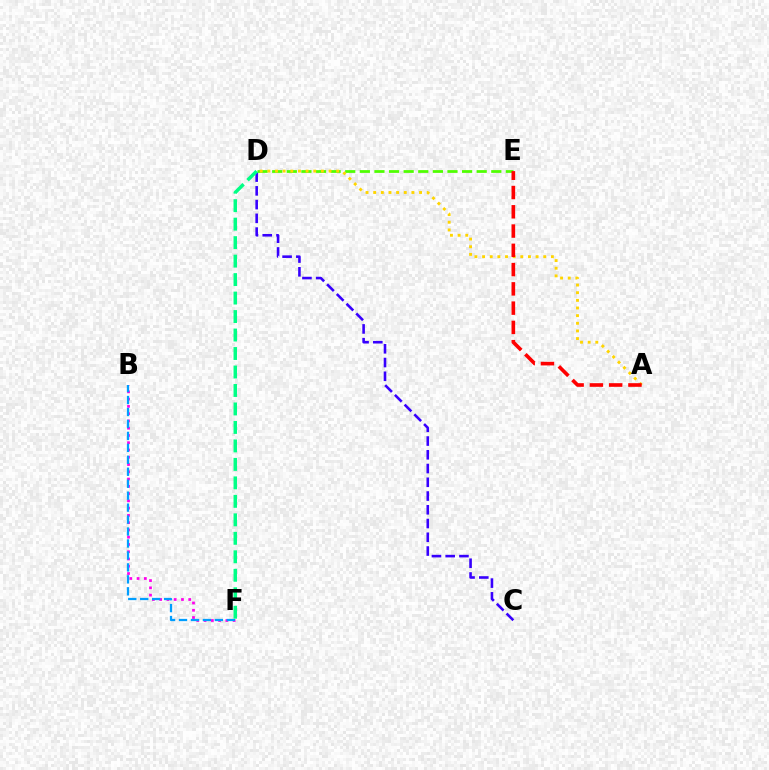{('B', 'F'): [{'color': '#ff00ed', 'line_style': 'dotted', 'thickness': 1.97}, {'color': '#009eff', 'line_style': 'dashed', 'thickness': 1.62}], ('C', 'D'): [{'color': '#3700ff', 'line_style': 'dashed', 'thickness': 1.87}], ('D', 'E'): [{'color': '#4fff00', 'line_style': 'dashed', 'thickness': 1.98}], ('A', 'D'): [{'color': '#ffd500', 'line_style': 'dotted', 'thickness': 2.08}], ('D', 'F'): [{'color': '#00ff86', 'line_style': 'dashed', 'thickness': 2.51}], ('A', 'E'): [{'color': '#ff0000', 'line_style': 'dashed', 'thickness': 2.62}]}